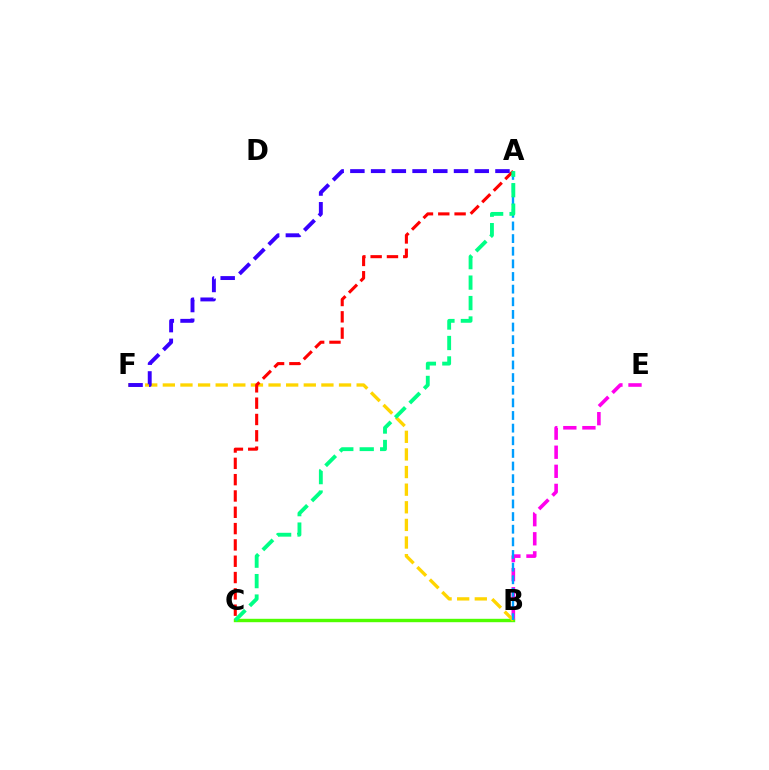{('B', 'C'): [{'color': '#4fff00', 'line_style': 'solid', 'thickness': 2.45}], ('B', 'E'): [{'color': '#ff00ed', 'line_style': 'dashed', 'thickness': 2.59}], ('B', 'F'): [{'color': '#ffd500', 'line_style': 'dashed', 'thickness': 2.39}], ('A', 'B'): [{'color': '#009eff', 'line_style': 'dashed', 'thickness': 1.72}], ('A', 'C'): [{'color': '#ff0000', 'line_style': 'dashed', 'thickness': 2.22}, {'color': '#00ff86', 'line_style': 'dashed', 'thickness': 2.78}], ('A', 'F'): [{'color': '#3700ff', 'line_style': 'dashed', 'thickness': 2.82}]}